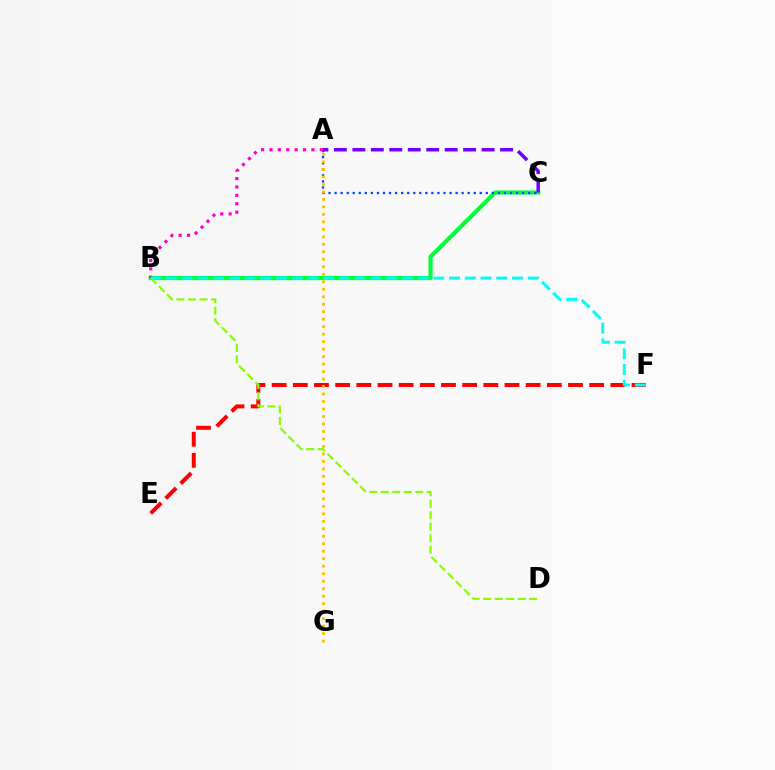{('E', 'F'): [{'color': '#ff0000', 'line_style': 'dashed', 'thickness': 2.88}], ('B', 'C'): [{'color': '#00ff39', 'line_style': 'solid', 'thickness': 2.99}], ('A', 'C'): [{'color': '#004bff', 'line_style': 'dotted', 'thickness': 1.64}, {'color': '#7200ff', 'line_style': 'dashed', 'thickness': 2.51}], ('A', 'G'): [{'color': '#ffbd00', 'line_style': 'dotted', 'thickness': 2.03}], ('A', 'B'): [{'color': '#ff00cf', 'line_style': 'dotted', 'thickness': 2.28}], ('B', 'D'): [{'color': '#84ff00', 'line_style': 'dashed', 'thickness': 1.56}], ('B', 'F'): [{'color': '#00fff6', 'line_style': 'dashed', 'thickness': 2.14}]}